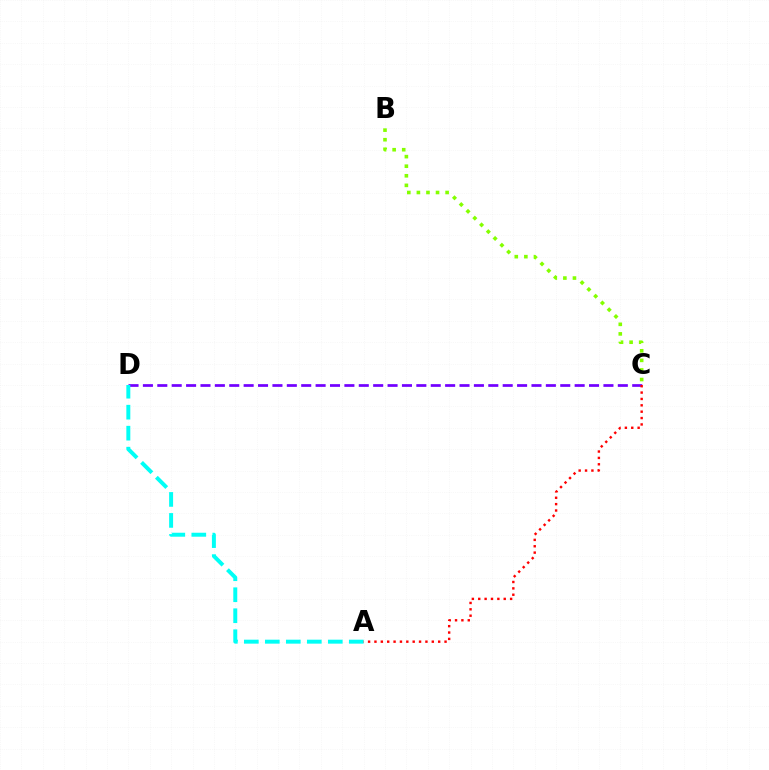{('B', 'C'): [{'color': '#84ff00', 'line_style': 'dotted', 'thickness': 2.6}], ('C', 'D'): [{'color': '#7200ff', 'line_style': 'dashed', 'thickness': 1.96}], ('A', 'D'): [{'color': '#00fff6', 'line_style': 'dashed', 'thickness': 2.85}], ('A', 'C'): [{'color': '#ff0000', 'line_style': 'dotted', 'thickness': 1.73}]}